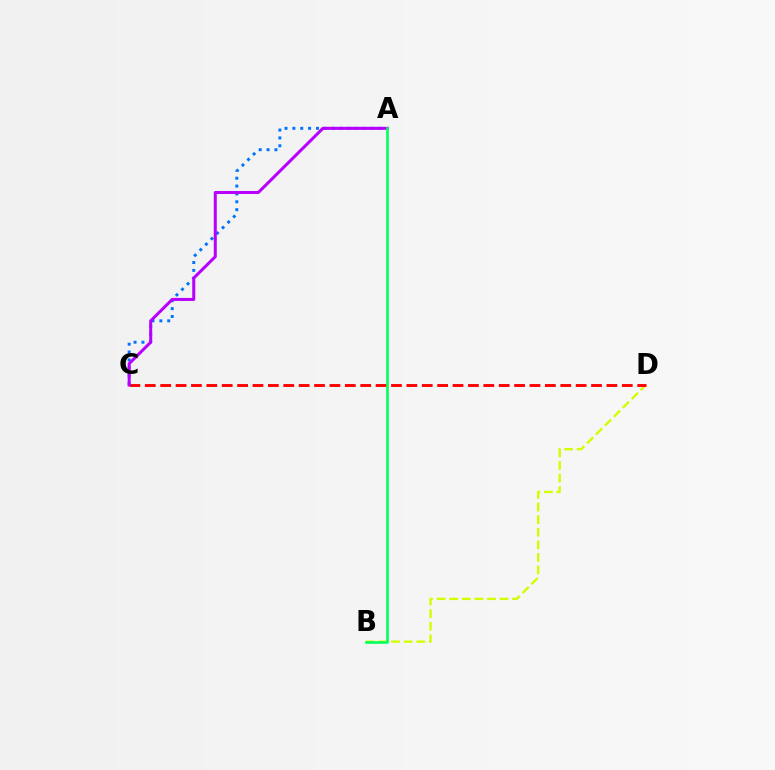{('B', 'D'): [{'color': '#d1ff00', 'line_style': 'dashed', 'thickness': 1.71}], ('C', 'D'): [{'color': '#ff0000', 'line_style': 'dashed', 'thickness': 2.09}], ('A', 'C'): [{'color': '#0074ff', 'line_style': 'dotted', 'thickness': 2.14}, {'color': '#b900ff', 'line_style': 'solid', 'thickness': 2.18}], ('A', 'B'): [{'color': '#00ff5c', 'line_style': 'solid', 'thickness': 1.87}]}